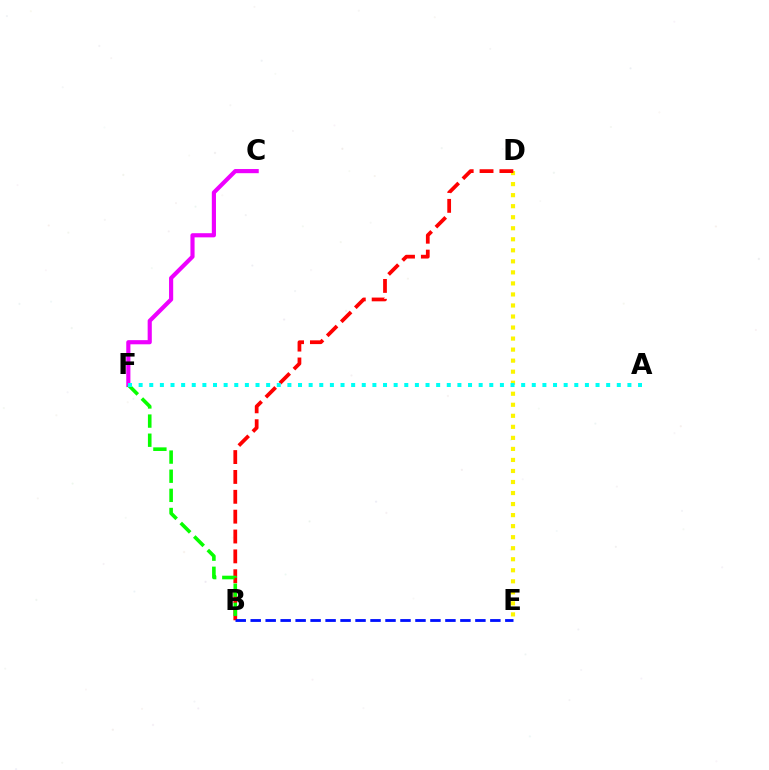{('D', 'E'): [{'color': '#fcf500', 'line_style': 'dotted', 'thickness': 3.0}], ('C', 'F'): [{'color': '#ee00ff', 'line_style': 'solid', 'thickness': 2.99}], ('B', 'D'): [{'color': '#ff0000', 'line_style': 'dashed', 'thickness': 2.7}], ('B', 'E'): [{'color': '#0010ff', 'line_style': 'dashed', 'thickness': 2.03}], ('B', 'F'): [{'color': '#08ff00', 'line_style': 'dashed', 'thickness': 2.6}], ('A', 'F'): [{'color': '#00fff6', 'line_style': 'dotted', 'thickness': 2.89}]}